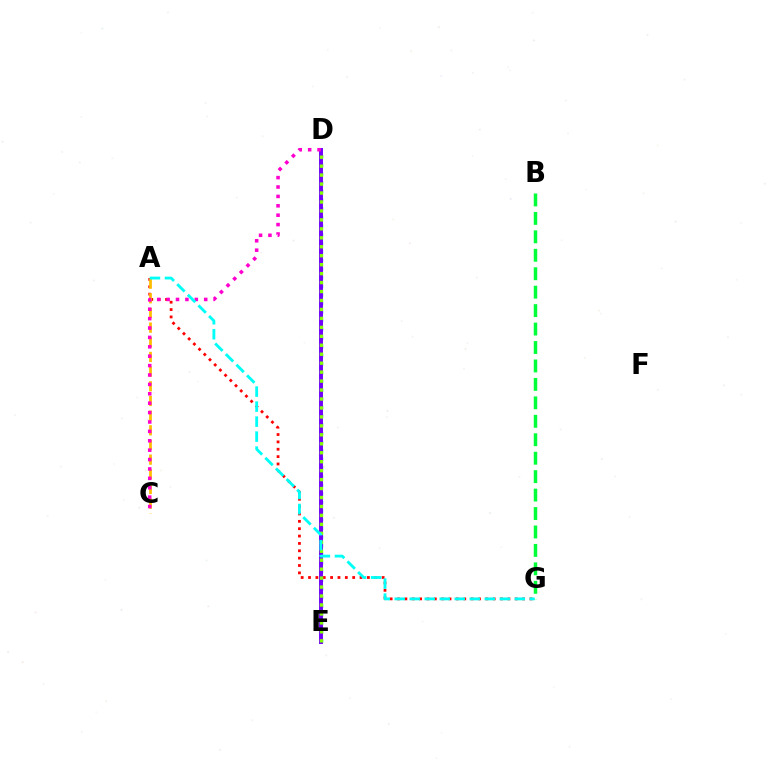{('B', 'G'): [{'color': '#00ff39', 'line_style': 'dashed', 'thickness': 2.51}], ('D', 'E'): [{'color': '#004bff', 'line_style': 'dotted', 'thickness': 2.35}, {'color': '#7200ff', 'line_style': 'solid', 'thickness': 2.84}, {'color': '#84ff00', 'line_style': 'dotted', 'thickness': 2.43}], ('A', 'G'): [{'color': '#ff0000', 'line_style': 'dotted', 'thickness': 2.0}, {'color': '#00fff6', 'line_style': 'dashed', 'thickness': 2.04}], ('A', 'C'): [{'color': '#ffbd00', 'line_style': 'dashed', 'thickness': 1.99}], ('C', 'D'): [{'color': '#ff00cf', 'line_style': 'dotted', 'thickness': 2.55}]}